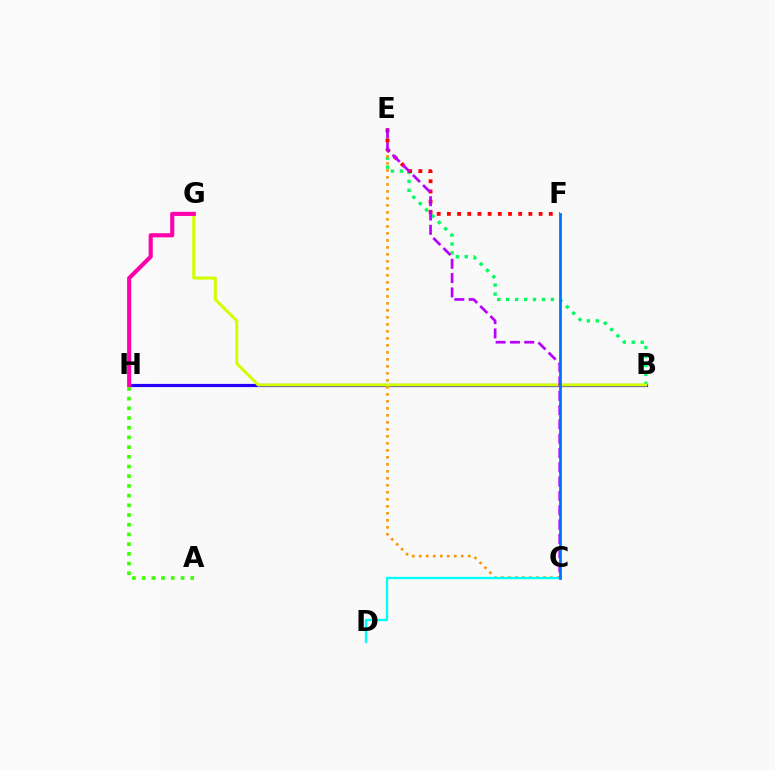{('B', 'H'): [{'color': '#2500ff', 'line_style': 'solid', 'thickness': 2.3}], ('B', 'E'): [{'color': '#00ff5c', 'line_style': 'dotted', 'thickness': 2.43}], ('C', 'E'): [{'color': '#ff9400', 'line_style': 'dotted', 'thickness': 1.9}, {'color': '#b900ff', 'line_style': 'dashed', 'thickness': 1.94}], ('C', 'D'): [{'color': '#00fff6', 'line_style': 'solid', 'thickness': 1.7}], ('B', 'G'): [{'color': '#d1ff00', 'line_style': 'solid', 'thickness': 2.18}], ('E', 'F'): [{'color': '#ff0000', 'line_style': 'dotted', 'thickness': 2.77}], ('C', 'F'): [{'color': '#0074ff', 'line_style': 'solid', 'thickness': 1.99}], ('A', 'H'): [{'color': '#3dff00', 'line_style': 'dotted', 'thickness': 2.64}], ('G', 'H'): [{'color': '#ff00ac', 'line_style': 'solid', 'thickness': 2.97}]}